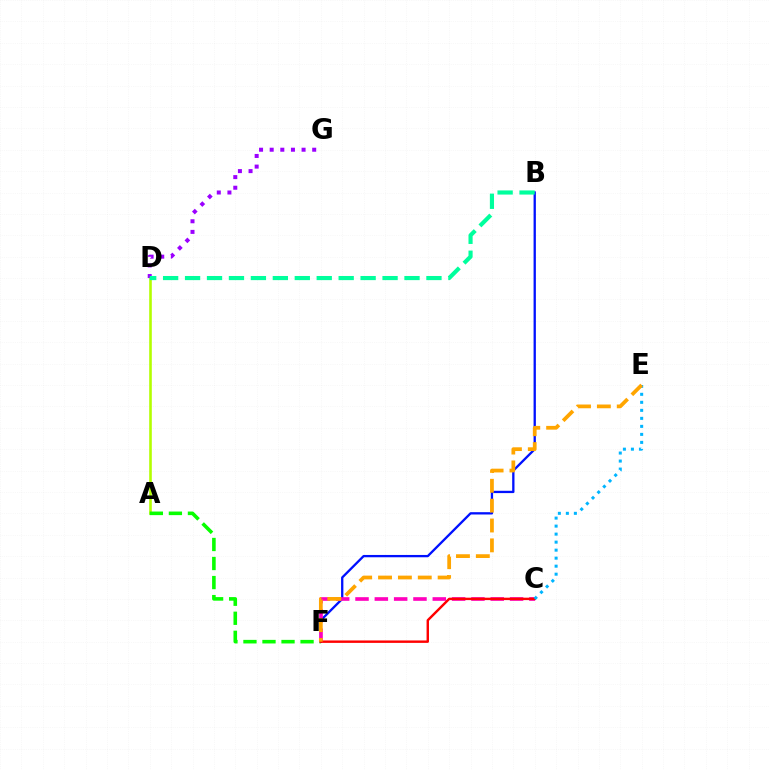{('B', 'F'): [{'color': '#0010ff', 'line_style': 'solid', 'thickness': 1.66}], ('A', 'D'): [{'color': '#b3ff00', 'line_style': 'solid', 'thickness': 1.88}], ('A', 'F'): [{'color': '#08ff00', 'line_style': 'dashed', 'thickness': 2.59}], ('D', 'G'): [{'color': '#9b00ff', 'line_style': 'dotted', 'thickness': 2.89}], ('C', 'F'): [{'color': '#ff00bd', 'line_style': 'dashed', 'thickness': 2.62}, {'color': '#ff0000', 'line_style': 'solid', 'thickness': 1.74}], ('B', 'D'): [{'color': '#00ff9d', 'line_style': 'dashed', 'thickness': 2.98}], ('C', 'E'): [{'color': '#00b5ff', 'line_style': 'dotted', 'thickness': 2.18}], ('E', 'F'): [{'color': '#ffa500', 'line_style': 'dashed', 'thickness': 2.7}]}